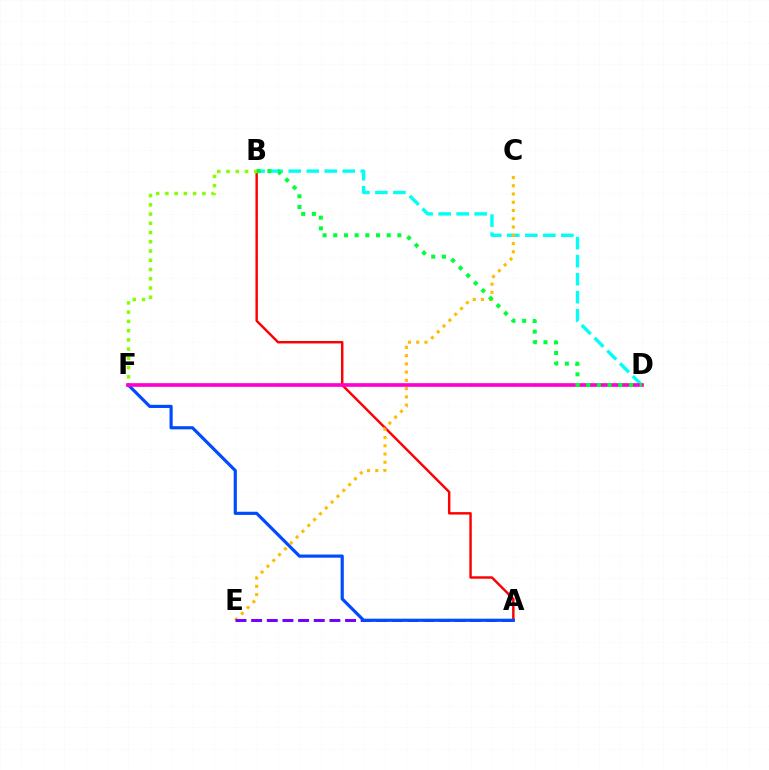{('B', 'D'): [{'color': '#00fff6', 'line_style': 'dashed', 'thickness': 2.45}, {'color': '#00ff39', 'line_style': 'dotted', 'thickness': 2.9}], ('A', 'B'): [{'color': '#ff0000', 'line_style': 'solid', 'thickness': 1.76}], ('C', 'E'): [{'color': '#ffbd00', 'line_style': 'dotted', 'thickness': 2.24}], ('A', 'E'): [{'color': '#7200ff', 'line_style': 'dashed', 'thickness': 2.13}], ('A', 'F'): [{'color': '#004bff', 'line_style': 'solid', 'thickness': 2.28}], ('B', 'F'): [{'color': '#84ff00', 'line_style': 'dotted', 'thickness': 2.51}], ('D', 'F'): [{'color': '#ff00cf', 'line_style': 'solid', 'thickness': 2.65}]}